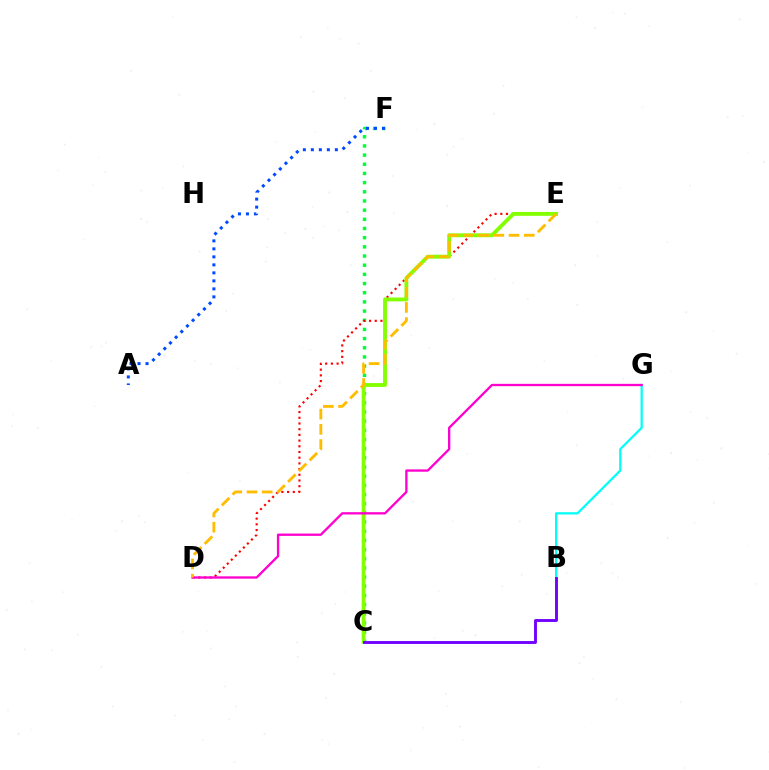{('C', 'F'): [{'color': '#00ff39', 'line_style': 'dotted', 'thickness': 2.49}], ('A', 'F'): [{'color': '#004bff', 'line_style': 'dotted', 'thickness': 2.17}], ('D', 'E'): [{'color': '#ff0000', 'line_style': 'dotted', 'thickness': 1.55}, {'color': '#ffbd00', 'line_style': 'dashed', 'thickness': 2.07}], ('B', 'G'): [{'color': '#00fff6', 'line_style': 'solid', 'thickness': 1.61}], ('C', 'E'): [{'color': '#84ff00', 'line_style': 'solid', 'thickness': 2.77}], ('D', 'G'): [{'color': '#ff00cf', 'line_style': 'solid', 'thickness': 1.67}], ('B', 'C'): [{'color': '#7200ff', 'line_style': 'solid', 'thickness': 2.08}]}